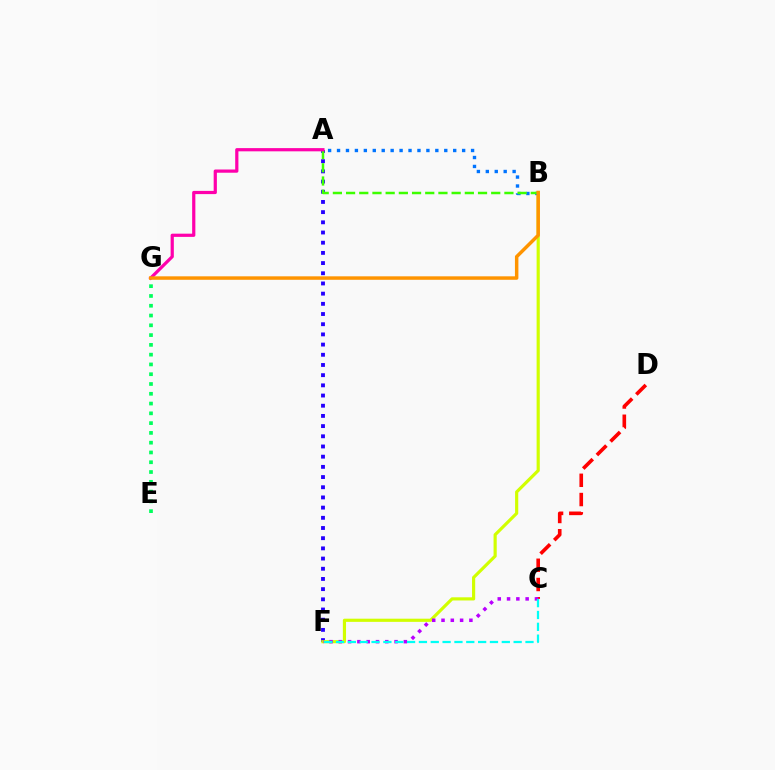{('A', 'F'): [{'color': '#2500ff', 'line_style': 'dotted', 'thickness': 2.77}], ('C', 'D'): [{'color': '#ff0000', 'line_style': 'dashed', 'thickness': 2.61}], ('B', 'F'): [{'color': '#d1ff00', 'line_style': 'solid', 'thickness': 2.28}], ('A', 'B'): [{'color': '#0074ff', 'line_style': 'dotted', 'thickness': 2.43}, {'color': '#3dff00', 'line_style': 'dashed', 'thickness': 1.79}], ('C', 'F'): [{'color': '#b900ff', 'line_style': 'dotted', 'thickness': 2.53}, {'color': '#00fff6', 'line_style': 'dashed', 'thickness': 1.61}], ('E', 'G'): [{'color': '#00ff5c', 'line_style': 'dotted', 'thickness': 2.66}], ('A', 'G'): [{'color': '#ff00ac', 'line_style': 'solid', 'thickness': 2.31}], ('B', 'G'): [{'color': '#ff9400', 'line_style': 'solid', 'thickness': 2.5}]}